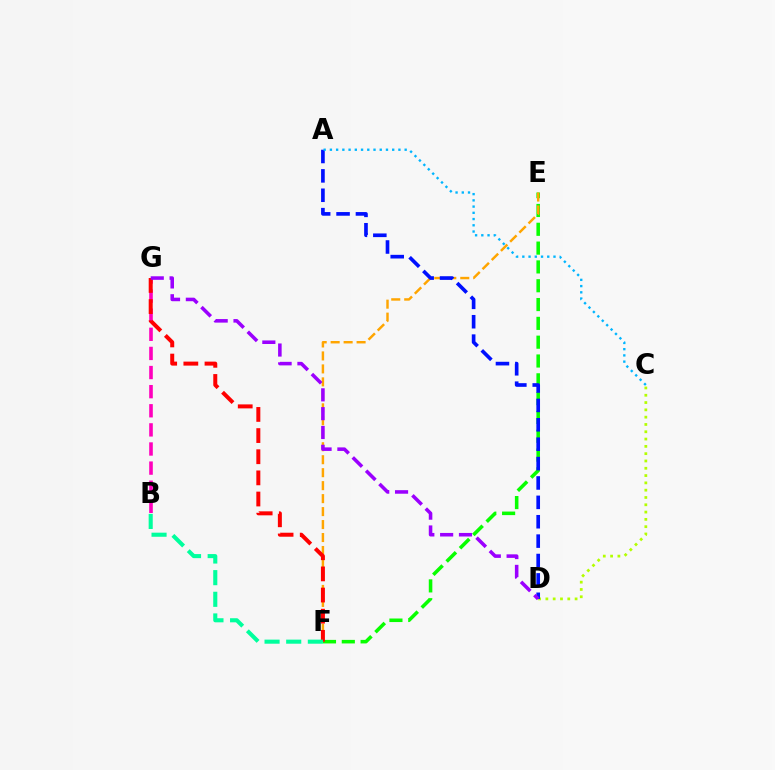{('B', 'G'): [{'color': '#ff00bd', 'line_style': 'dashed', 'thickness': 2.6}], ('E', 'F'): [{'color': '#08ff00', 'line_style': 'dashed', 'thickness': 2.56}, {'color': '#ffa500', 'line_style': 'dashed', 'thickness': 1.76}], ('F', 'G'): [{'color': '#ff0000', 'line_style': 'dashed', 'thickness': 2.87}], ('B', 'F'): [{'color': '#00ff9d', 'line_style': 'dashed', 'thickness': 2.94}], ('C', 'D'): [{'color': '#b3ff00', 'line_style': 'dotted', 'thickness': 1.98}], ('A', 'D'): [{'color': '#0010ff', 'line_style': 'dashed', 'thickness': 2.63}], ('A', 'C'): [{'color': '#00b5ff', 'line_style': 'dotted', 'thickness': 1.69}], ('D', 'G'): [{'color': '#9b00ff', 'line_style': 'dashed', 'thickness': 2.56}]}